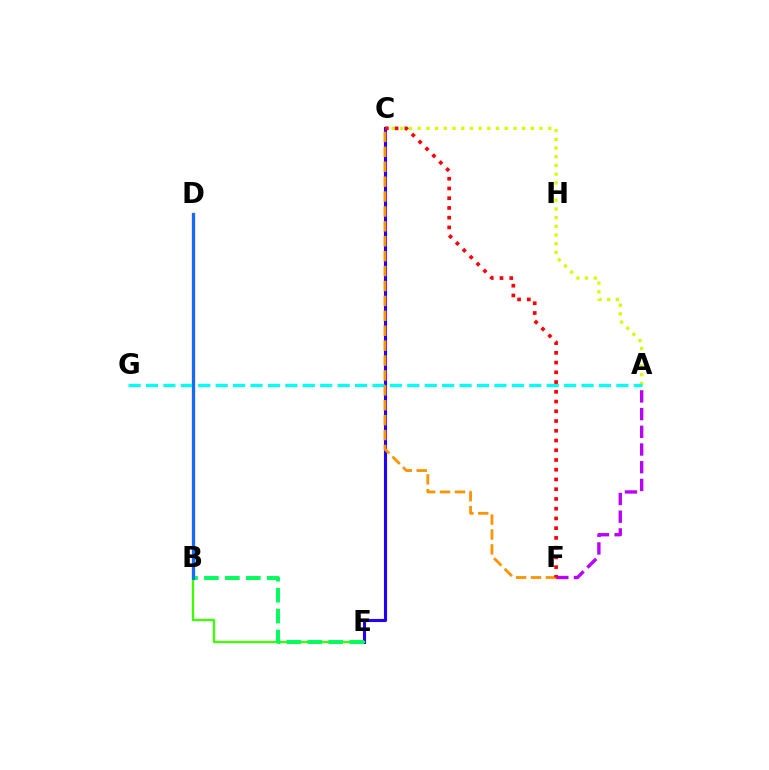{('A', 'C'): [{'color': '#d1ff00', 'line_style': 'dotted', 'thickness': 2.36}], ('C', 'E'): [{'color': '#2500ff', 'line_style': 'solid', 'thickness': 2.24}], ('A', 'F'): [{'color': '#b900ff', 'line_style': 'dashed', 'thickness': 2.41}], ('B', 'D'): [{'color': '#ff00ac', 'line_style': 'solid', 'thickness': 2.36}, {'color': '#0074ff', 'line_style': 'solid', 'thickness': 2.06}], ('B', 'E'): [{'color': '#3dff00', 'line_style': 'solid', 'thickness': 1.65}, {'color': '#00ff5c', 'line_style': 'dashed', 'thickness': 2.84}], ('A', 'G'): [{'color': '#00fff6', 'line_style': 'dashed', 'thickness': 2.37}], ('C', 'F'): [{'color': '#ff9400', 'line_style': 'dashed', 'thickness': 2.03}, {'color': '#ff0000', 'line_style': 'dotted', 'thickness': 2.65}]}